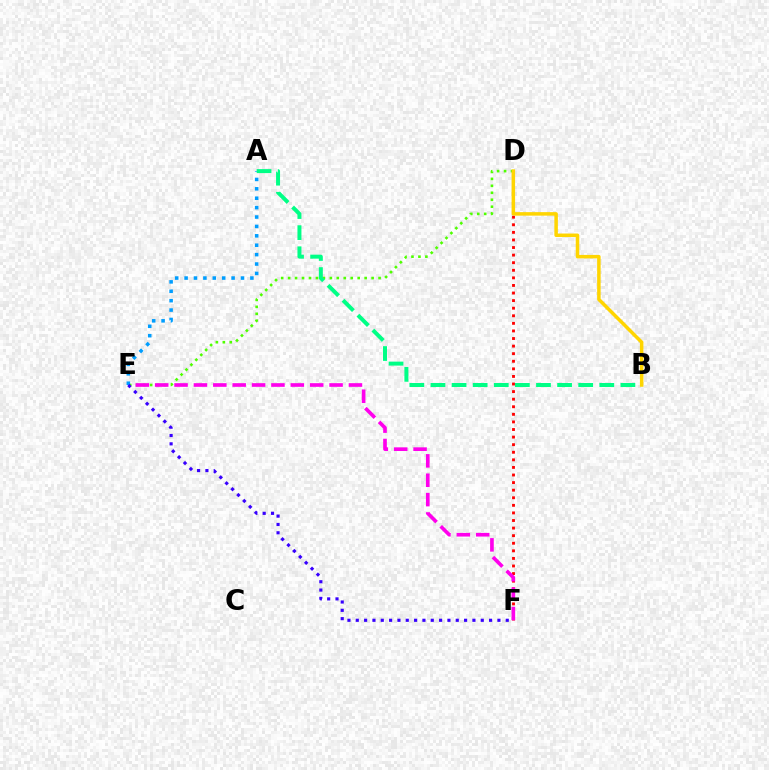{('D', 'F'): [{'color': '#ff0000', 'line_style': 'dotted', 'thickness': 2.06}], ('D', 'E'): [{'color': '#4fff00', 'line_style': 'dotted', 'thickness': 1.89}], ('B', 'D'): [{'color': '#ffd500', 'line_style': 'solid', 'thickness': 2.52}], ('E', 'F'): [{'color': '#ff00ed', 'line_style': 'dashed', 'thickness': 2.63}, {'color': '#3700ff', 'line_style': 'dotted', 'thickness': 2.26}], ('A', 'E'): [{'color': '#009eff', 'line_style': 'dotted', 'thickness': 2.55}], ('A', 'B'): [{'color': '#00ff86', 'line_style': 'dashed', 'thickness': 2.87}]}